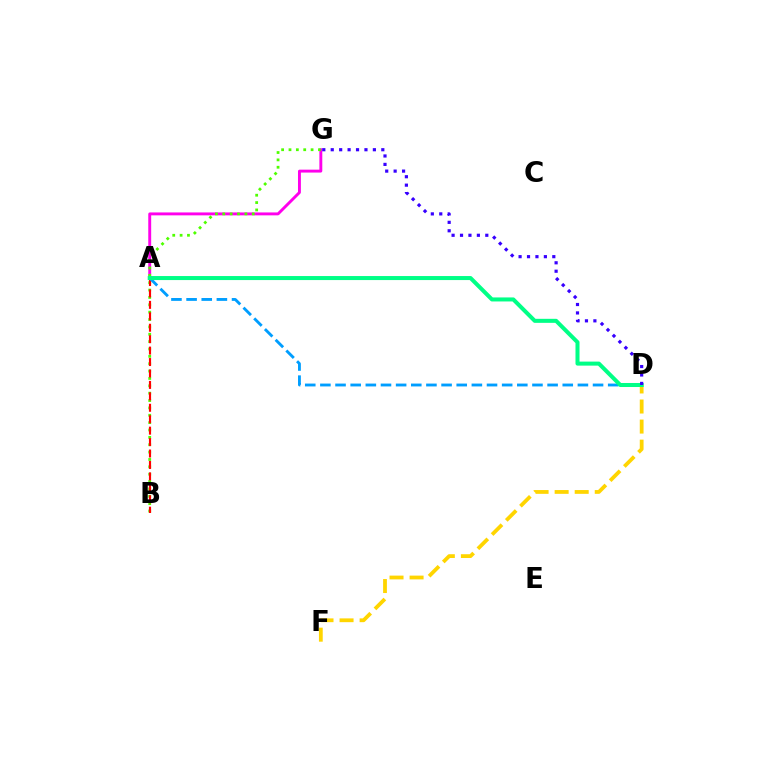{('A', 'G'): [{'color': '#ff00ed', 'line_style': 'solid', 'thickness': 2.1}], ('B', 'G'): [{'color': '#4fff00', 'line_style': 'dotted', 'thickness': 2.0}], ('A', 'B'): [{'color': '#ff0000', 'line_style': 'dashed', 'thickness': 1.55}], ('D', 'F'): [{'color': '#ffd500', 'line_style': 'dashed', 'thickness': 2.72}], ('A', 'D'): [{'color': '#009eff', 'line_style': 'dashed', 'thickness': 2.06}, {'color': '#00ff86', 'line_style': 'solid', 'thickness': 2.9}], ('D', 'G'): [{'color': '#3700ff', 'line_style': 'dotted', 'thickness': 2.29}]}